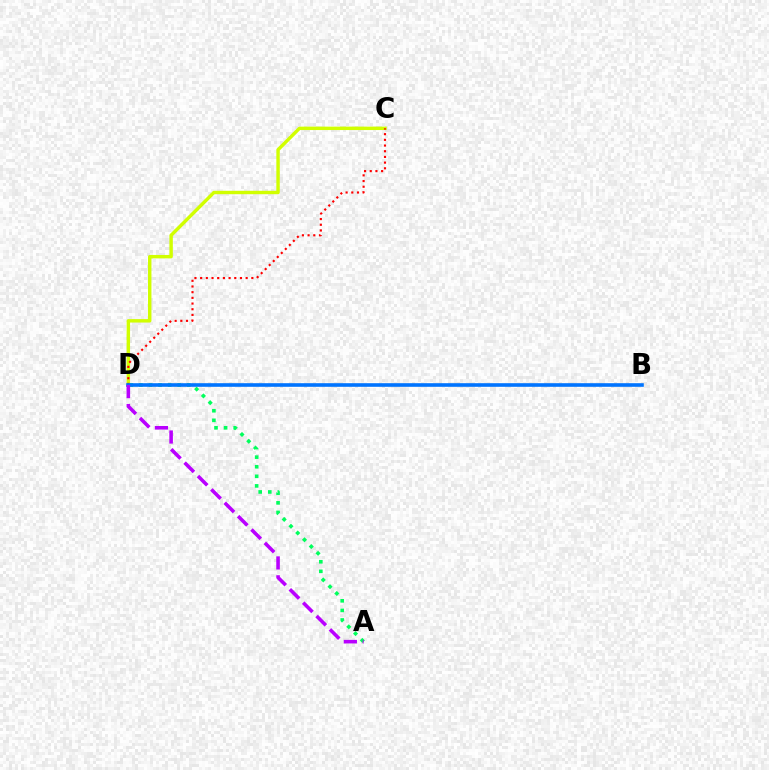{('C', 'D'): [{'color': '#d1ff00', 'line_style': 'solid', 'thickness': 2.47}, {'color': '#ff0000', 'line_style': 'dotted', 'thickness': 1.55}], ('A', 'D'): [{'color': '#00ff5c', 'line_style': 'dotted', 'thickness': 2.6}, {'color': '#b900ff', 'line_style': 'dashed', 'thickness': 2.57}], ('B', 'D'): [{'color': '#0074ff', 'line_style': 'solid', 'thickness': 2.6}]}